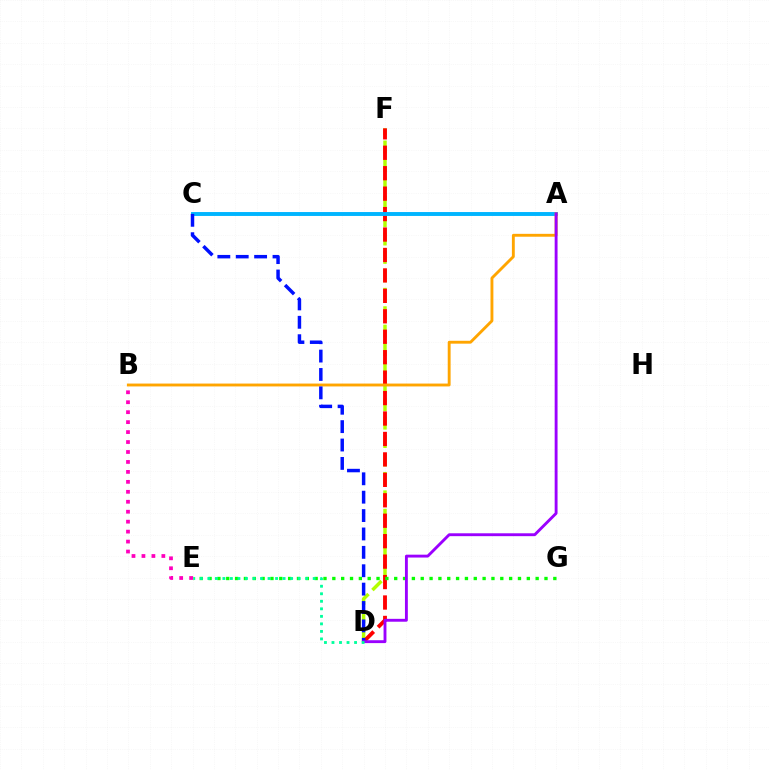{('D', 'F'): [{'color': '#b3ff00', 'line_style': 'dashed', 'thickness': 2.5}, {'color': '#ff0000', 'line_style': 'dashed', 'thickness': 2.78}], ('A', 'C'): [{'color': '#00b5ff', 'line_style': 'solid', 'thickness': 2.82}], ('E', 'G'): [{'color': '#08ff00', 'line_style': 'dotted', 'thickness': 2.4}], ('A', 'B'): [{'color': '#ffa500', 'line_style': 'solid', 'thickness': 2.07}], ('C', 'D'): [{'color': '#0010ff', 'line_style': 'dashed', 'thickness': 2.5}], ('A', 'D'): [{'color': '#9b00ff', 'line_style': 'solid', 'thickness': 2.07}], ('D', 'E'): [{'color': '#00ff9d', 'line_style': 'dotted', 'thickness': 2.04}], ('B', 'E'): [{'color': '#ff00bd', 'line_style': 'dotted', 'thickness': 2.7}]}